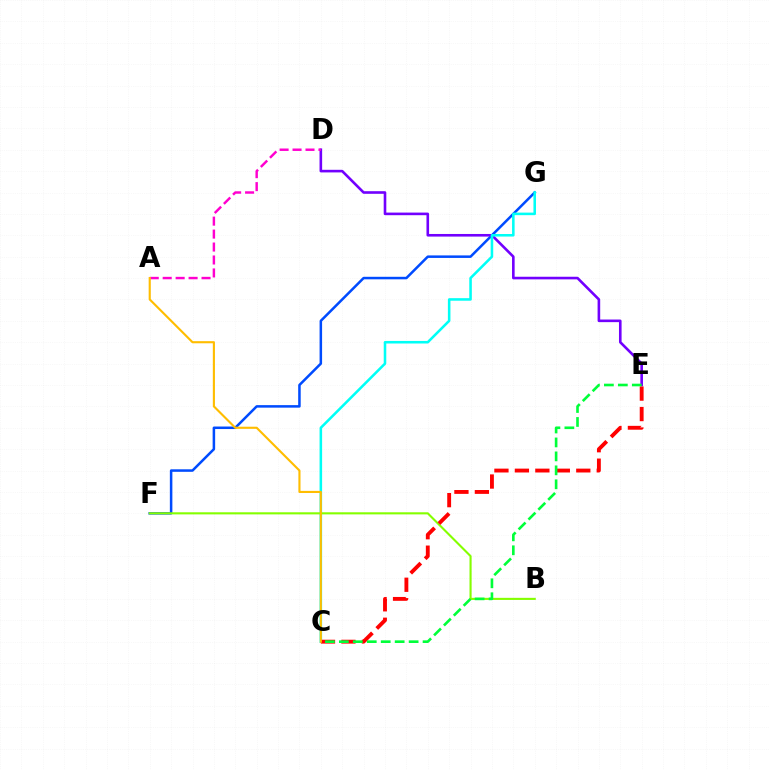{('F', 'G'): [{'color': '#004bff', 'line_style': 'solid', 'thickness': 1.81}], ('D', 'E'): [{'color': '#7200ff', 'line_style': 'solid', 'thickness': 1.88}], ('C', 'G'): [{'color': '#00fff6', 'line_style': 'solid', 'thickness': 1.84}], ('B', 'F'): [{'color': '#84ff00', 'line_style': 'solid', 'thickness': 1.52}], ('A', 'D'): [{'color': '#ff00cf', 'line_style': 'dashed', 'thickness': 1.76}], ('C', 'E'): [{'color': '#ff0000', 'line_style': 'dashed', 'thickness': 2.78}, {'color': '#00ff39', 'line_style': 'dashed', 'thickness': 1.9}], ('A', 'C'): [{'color': '#ffbd00', 'line_style': 'solid', 'thickness': 1.53}]}